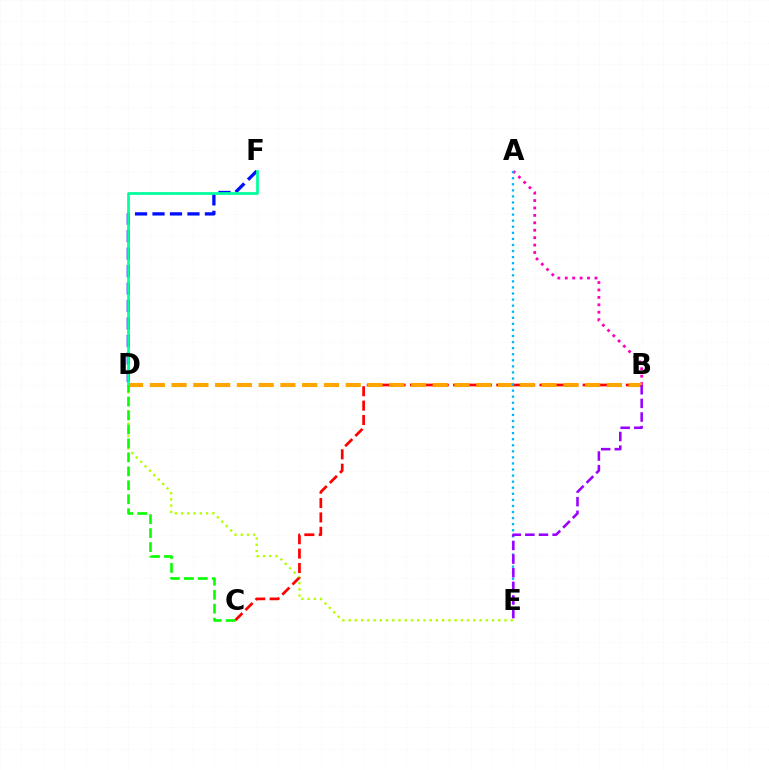{('D', 'E'): [{'color': '#b3ff00', 'line_style': 'dotted', 'thickness': 1.69}], ('B', 'C'): [{'color': '#ff0000', 'line_style': 'dashed', 'thickness': 1.96}], ('A', 'B'): [{'color': '#ff00bd', 'line_style': 'dotted', 'thickness': 2.02}], ('D', 'F'): [{'color': '#0010ff', 'line_style': 'dashed', 'thickness': 2.37}, {'color': '#00ff9d', 'line_style': 'solid', 'thickness': 1.97}], ('B', 'D'): [{'color': '#ffa500', 'line_style': 'dashed', 'thickness': 2.96}], ('A', 'E'): [{'color': '#00b5ff', 'line_style': 'dotted', 'thickness': 1.65}], ('B', 'E'): [{'color': '#9b00ff', 'line_style': 'dashed', 'thickness': 1.85}], ('C', 'D'): [{'color': '#08ff00', 'line_style': 'dashed', 'thickness': 1.9}]}